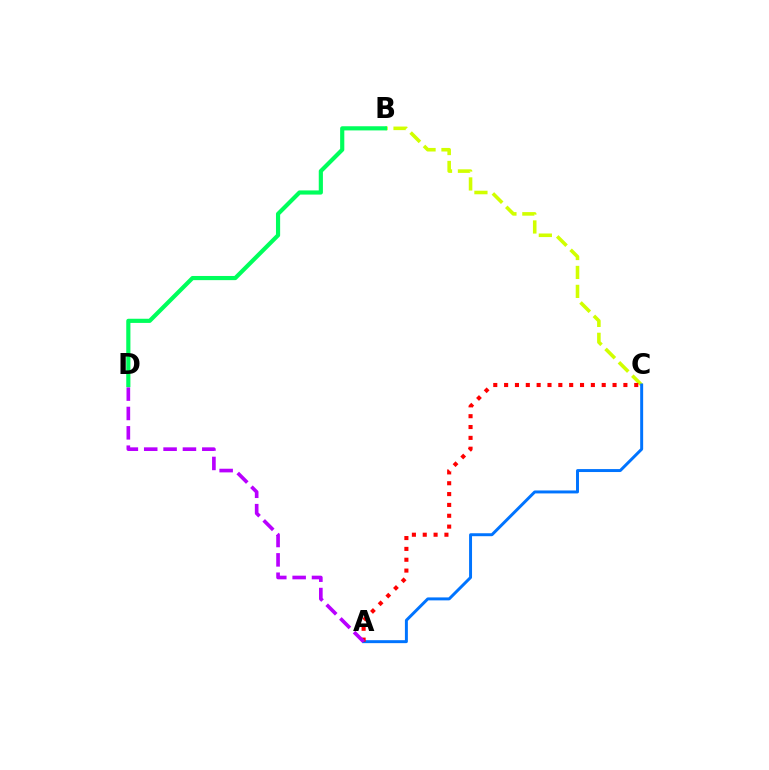{('B', 'C'): [{'color': '#d1ff00', 'line_style': 'dashed', 'thickness': 2.57}], ('A', 'C'): [{'color': '#0074ff', 'line_style': 'solid', 'thickness': 2.13}, {'color': '#ff0000', 'line_style': 'dotted', 'thickness': 2.95}], ('A', 'D'): [{'color': '#b900ff', 'line_style': 'dashed', 'thickness': 2.63}], ('B', 'D'): [{'color': '#00ff5c', 'line_style': 'solid', 'thickness': 3.0}]}